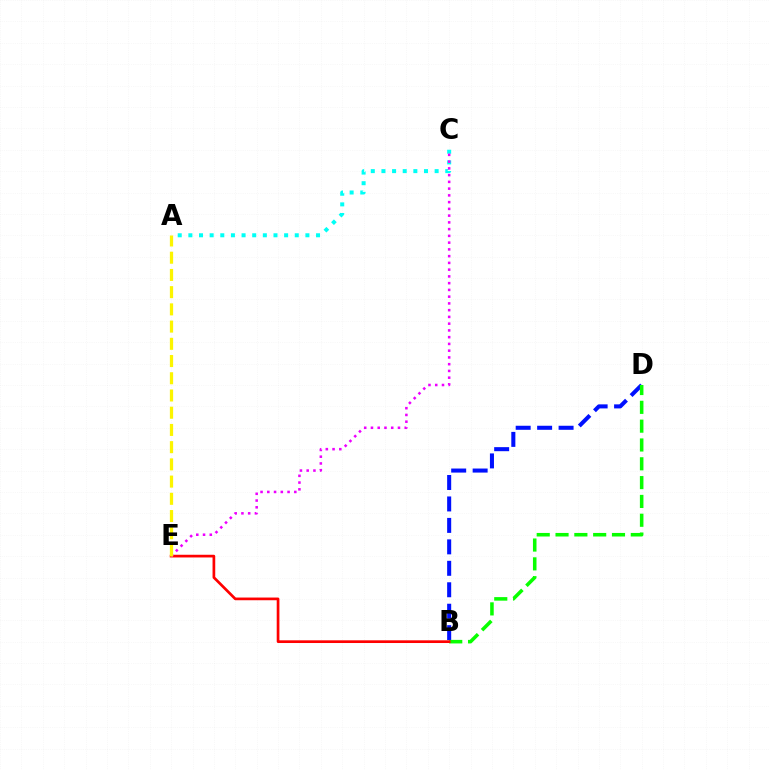{('B', 'D'): [{'color': '#0010ff', 'line_style': 'dashed', 'thickness': 2.91}, {'color': '#08ff00', 'line_style': 'dashed', 'thickness': 2.56}], ('B', 'E'): [{'color': '#ff0000', 'line_style': 'solid', 'thickness': 1.94}], ('A', 'C'): [{'color': '#00fff6', 'line_style': 'dotted', 'thickness': 2.89}], ('C', 'E'): [{'color': '#ee00ff', 'line_style': 'dotted', 'thickness': 1.83}], ('A', 'E'): [{'color': '#fcf500', 'line_style': 'dashed', 'thickness': 2.34}]}